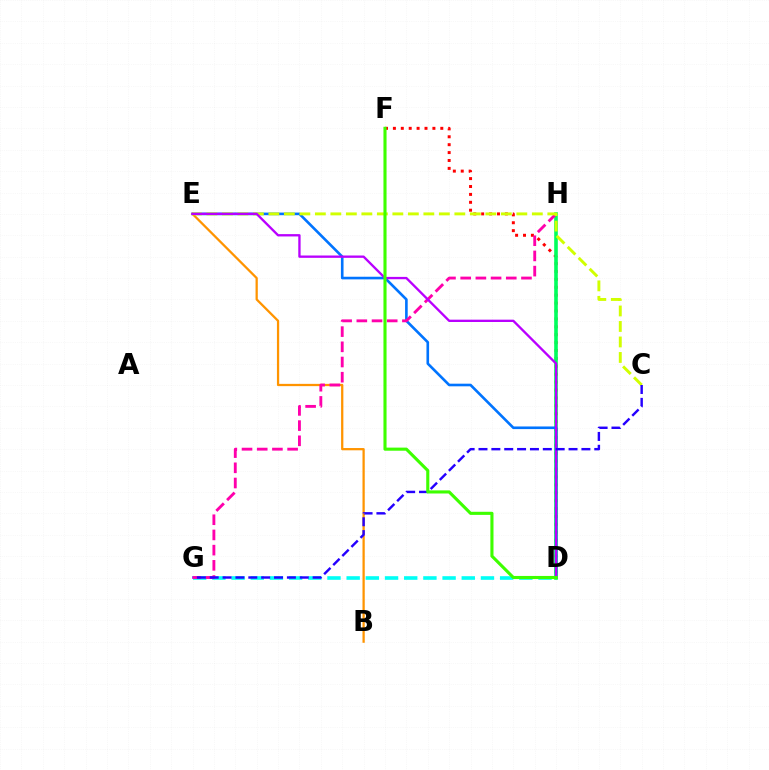{('D', 'F'): [{'color': '#ff0000', 'line_style': 'dotted', 'thickness': 2.15}, {'color': '#3dff00', 'line_style': 'solid', 'thickness': 2.24}], ('D', 'H'): [{'color': '#00ff5c', 'line_style': 'solid', 'thickness': 2.61}], ('D', 'G'): [{'color': '#00fff6', 'line_style': 'dashed', 'thickness': 2.61}], ('D', 'E'): [{'color': '#0074ff', 'line_style': 'solid', 'thickness': 1.89}, {'color': '#b900ff', 'line_style': 'solid', 'thickness': 1.68}], ('B', 'E'): [{'color': '#ff9400', 'line_style': 'solid', 'thickness': 1.63}], ('G', 'H'): [{'color': '#ff00ac', 'line_style': 'dashed', 'thickness': 2.06}], ('C', 'E'): [{'color': '#d1ff00', 'line_style': 'dashed', 'thickness': 2.11}], ('C', 'G'): [{'color': '#2500ff', 'line_style': 'dashed', 'thickness': 1.75}]}